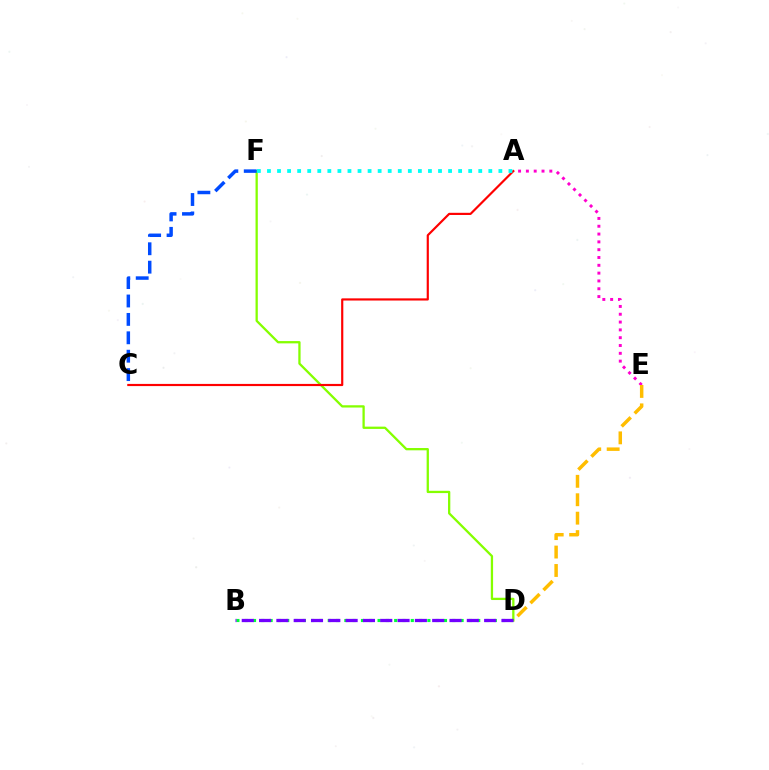{('D', 'F'): [{'color': '#84ff00', 'line_style': 'solid', 'thickness': 1.65}], ('A', 'E'): [{'color': '#ff00cf', 'line_style': 'dotted', 'thickness': 2.12}], ('A', 'C'): [{'color': '#ff0000', 'line_style': 'solid', 'thickness': 1.56}], ('A', 'F'): [{'color': '#00fff6', 'line_style': 'dotted', 'thickness': 2.73}], ('C', 'F'): [{'color': '#004bff', 'line_style': 'dashed', 'thickness': 2.5}], ('D', 'E'): [{'color': '#ffbd00', 'line_style': 'dashed', 'thickness': 2.5}], ('B', 'D'): [{'color': '#00ff39', 'line_style': 'dotted', 'thickness': 2.26}, {'color': '#7200ff', 'line_style': 'dashed', 'thickness': 2.35}]}